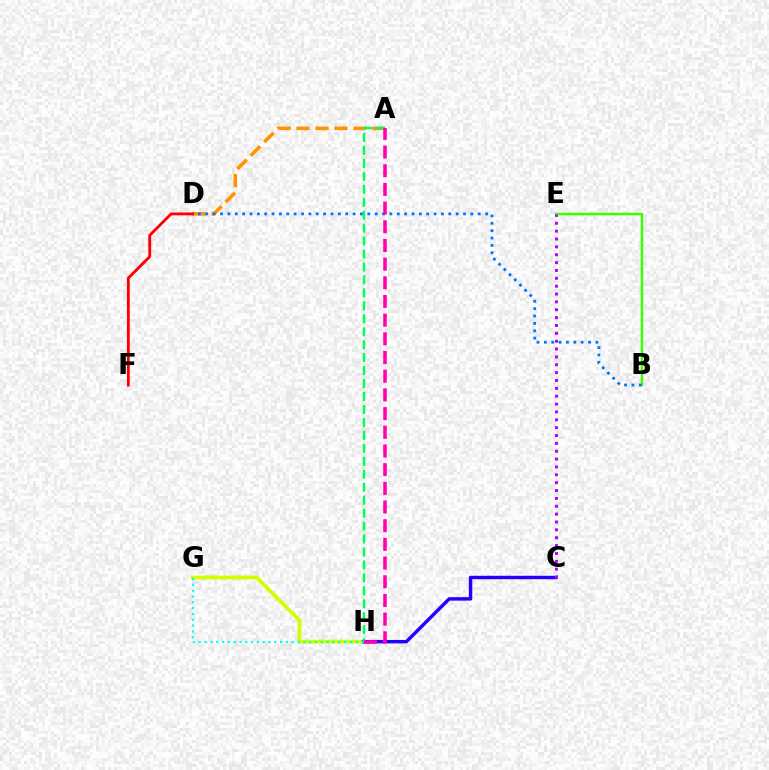{('A', 'D'): [{'color': '#ff9400', 'line_style': 'dashed', 'thickness': 2.58}], ('G', 'H'): [{'color': '#d1ff00', 'line_style': 'solid', 'thickness': 2.7}, {'color': '#00fff6', 'line_style': 'dotted', 'thickness': 1.58}], ('C', 'H'): [{'color': '#2500ff', 'line_style': 'solid', 'thickness': 2.48}], ('B', 'E'): [{'color': '#3dff00', 'line_style': 'solid', 'thickness': 1.8}], ('C', 'E'): [{'color': '#b900ff', 'line_style': 'dotted', 'thickness': 2.14}], ('A', 'H'): [{'color': '#00ff5c', 'line_style': 'dashed', 'thickness': 1.76}, {'color': '#ff00ac', 'line_style': 'dashed', 'thickness': 2.54}], ('B', 'D'): [{'color': '#0074ff', 'line_style': 'dotted', 'thickness': 2.0}], ('D', 'F'): [{'color': '#ff0000', 'line_style': 'solid', 'thickness': 2.05}]}